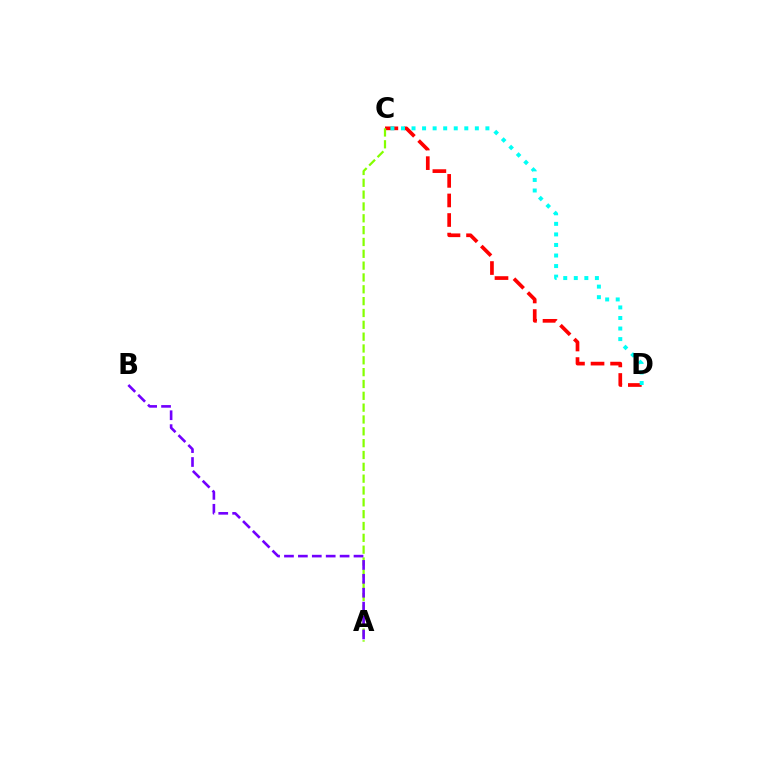{('C', 'D'): [{'color': '#ff0000', 'line_style': 'dashed', 'thickness': 2.66}, {'color': '#00fff6', 'line_style': 'dotted', 'thickness': 2.87}], ('A', 'C'): [{'color': '#84ff00', 'line_style': 'dashed', 'thickness': 1.61}], ('A', 'B'): [{'color': '#7200ff', 'line_style': 'dashed', 'thickness': 1.89}]}